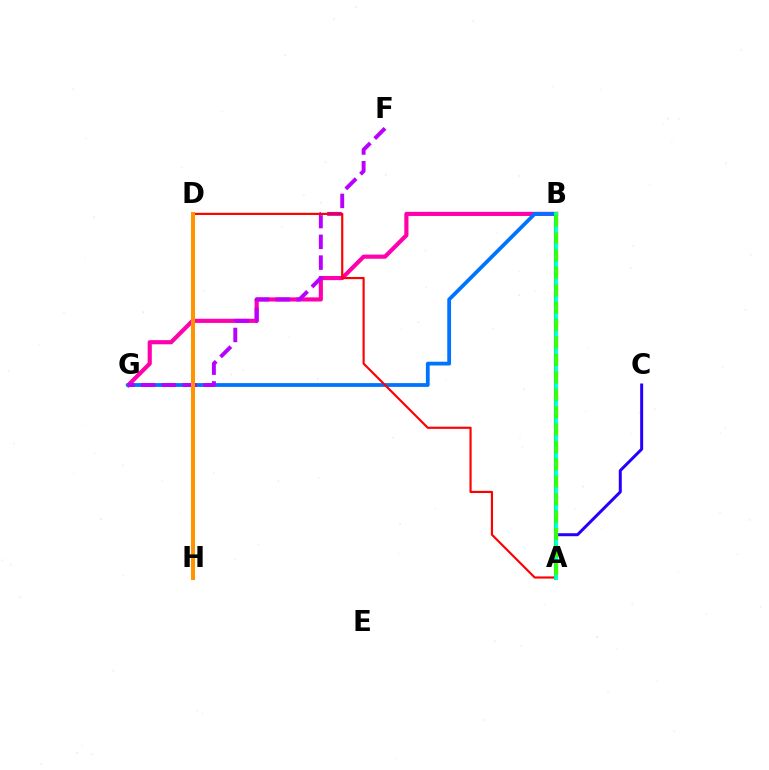{('B', 'G'): [{'color': '#ff00ac', 'line_style': 'solid', 'thickness': 2.98}, {'color': '#0074ff', 'line_style': 'solid', 'thickness': 2.72}], ('F', 'G'): [{'color': '#b900ff', 'line_style': 'dashed', 'thickness': 2.82}], ('A', 'B'): [{'color': '#d1ff00', 'line_style': 'dashed', 'thickness': 2.9}, {'color': '#00ff5c', 'line_style': 'solid', 'thickness': 2.94}, {'color': '#00fff6', 'line_style': 'solid', 'thickness': 2.1}, {'color': '#3dff00', 'line_style': 'dashed', 'thickness': 2.37}], ('A', 'D'): [{'color': '#ff0000', 'line_style': 'solid', 'thickness': 1.56}], ('A', 'C'): [{'color': '#2500ff', 'line_style': 'solid', 'thickness': 2.16}], ('D', 'H'): [{'color': '#ff9400', 'line_style': 'solid', 'thickness': 2.88}]}